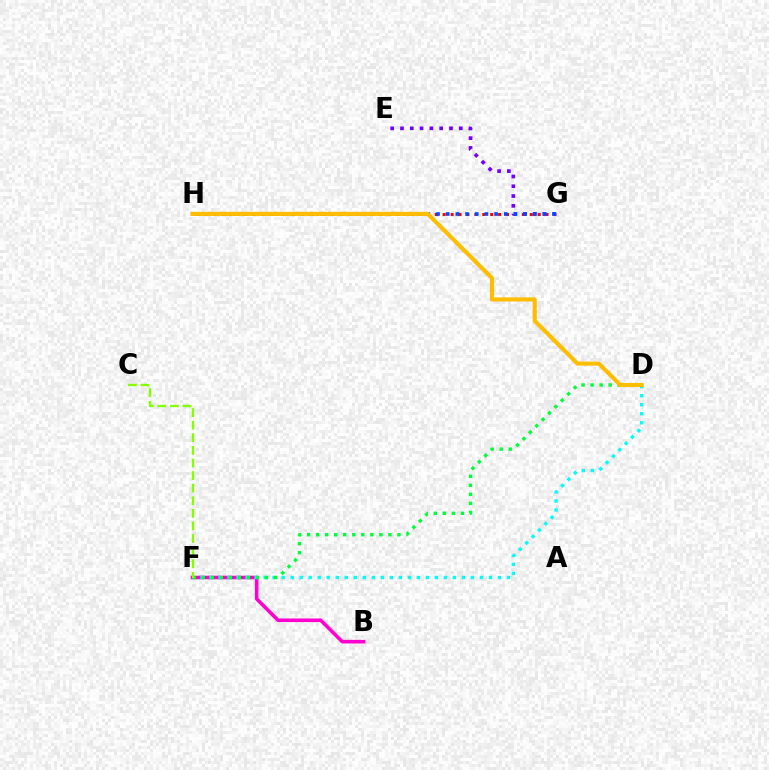{('B', 'F'): [{'color': '#ff00cf', 'line_style': 'solid', 'thickness': 2.59}], ('G', 'H'): [{'color': '#ff0000', 'line_style': 'dotted', 'thickness': 2.15}, {'color': '#004bff', 'line_style': 'dotted', 'thickness': 2.63}], ('D', 'F'): [{'color': '#00fff6', 'line_style': 'dotted', 'thickness': 2.45}, {'color': '#00ff39', 'line_style': 'dotted', 'thickness': 2.46}], ('E', 'G'): [{'color': '#7200ff', 'line_style': 'dotted', 'thickness': 2.66}], ('C', 'F'): [{'color': '#84ff00', 'line_style': 'dashed', 'thickness': 1.71}], ('D', 'H'): [{'color': '#ffbd00', 'line_style': 'solid', 'thickness': 2.96}]}